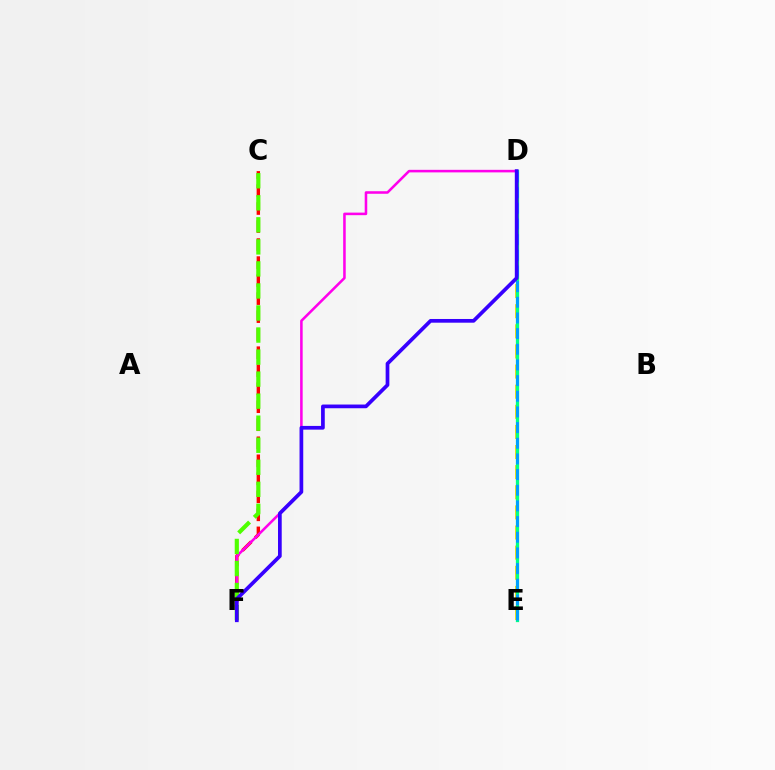{('C', 'F'): [{'color': '#ff0000', 'line_style': 'dashed', 'thickness': 2.45}, {'color': '#4fff00', 'line_style': 'dashed', 'thickness': 2.99}], ('D', 'E'): [{'color': '#ffd500', 'line_style': 'dashed', 'thickness': 2.73}, {'color': '#00ff86', 'line_style': 'solid', 'thickness': 2.35}, {'color': '#009eff', 'line_style': 'dashed', 'thickness': 2.13}], ('D', 'F'): [{'color': '#ff00ed', 'line_style': 'solid', 'thickness': 1.84}, {'color': '#3700ff', 'line_style': 'solid', 'thickness': 2.67}]}